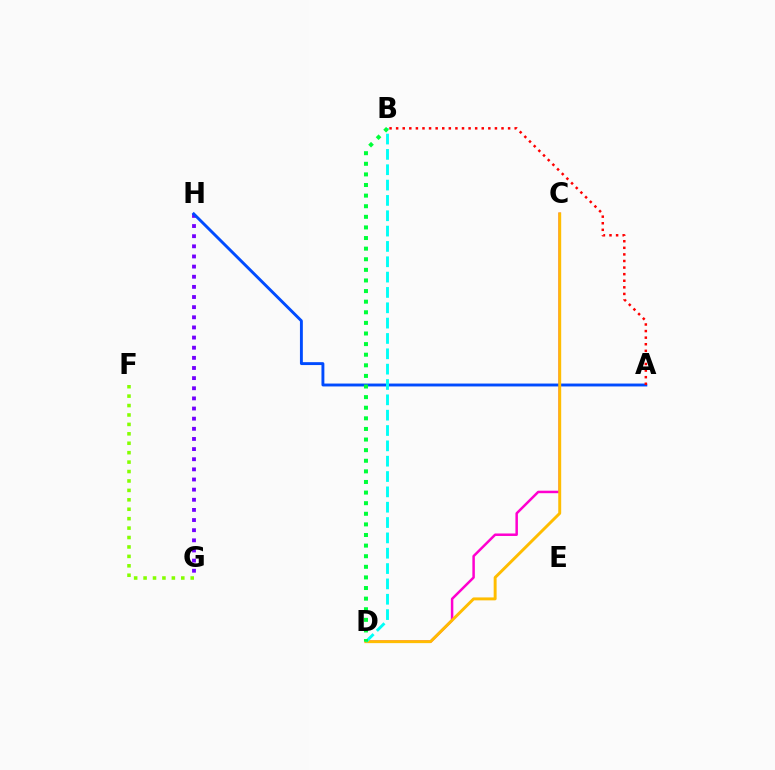{('G', 'H'): [{'color': '#7200ff', 'line_style': 'dotted', 'thickness': 2.75}], ('C', 'D'): [{'color': '#ff00cf', 'line_style': 'solid', 'thickness': 1.8}, {'color': '#ffbd00', 'line_style': 'solid', 'thickness': 2.11}], ('A', 'H'): [{'color': '#004bff', 'line_style': 'solid', 'thickness': 2.09}], ('A', 'B'): [{'color': '#ff0000', 'line_style': 'dotted', 'thickness': 1.79}], ('B', 'D'): [{'color': '#00fff6', 'line_style': 'dashed', 'thickness': 2.08}, {'color': '#00ff39', 'line_style': 'dotted', 'thickness': 2.88}], ('F', 'G'): [{'color': '#84ff00', 'line_style': 'dotted', 'thickness': 2.56}]}